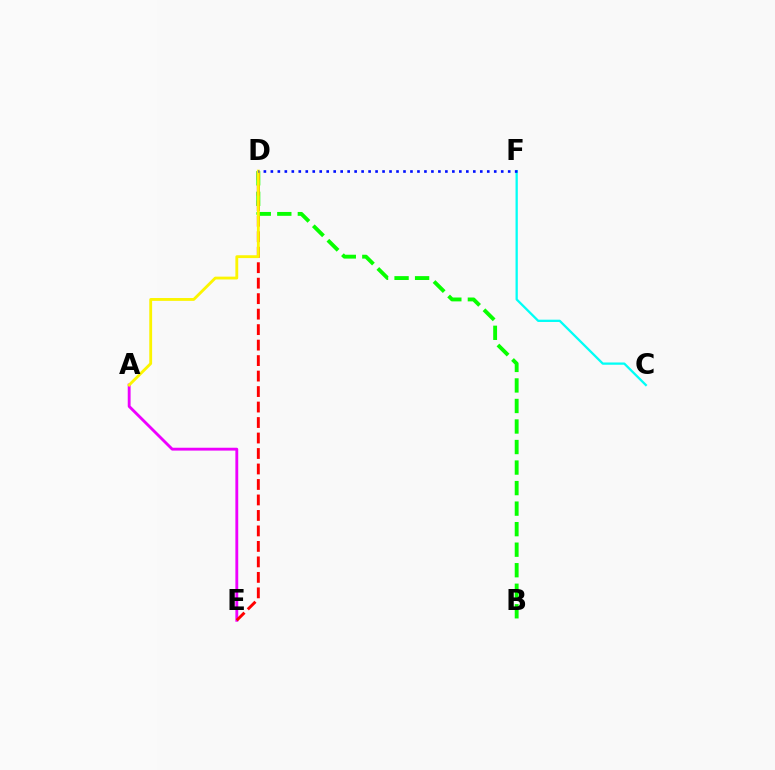{('A', 'E'): [{'color': '#ee00ff', 'line_style': 'solid', 'thickness': 2.05}], ('B', 'D'): [{'color': '#08ff00', 'line_style': 'dashed', 'thickness': 2.79}], ('C', 'F'): [{'color': '#00fff6', 'line_style': 'solid', 'thickness': 1.64}], ('D', 'E'): [{'color': '#ff0000', 'line_style': 'dashed', 'thickness': 2.1}], ('A', 'D'): [{'color': '#fcf500', 'line_style': 'solid', 'thickness': 2.05}], ('D', 'F'): [{'color': '#0010ff', 'line_style': 'dotted', 'thickness': 1.9}]}